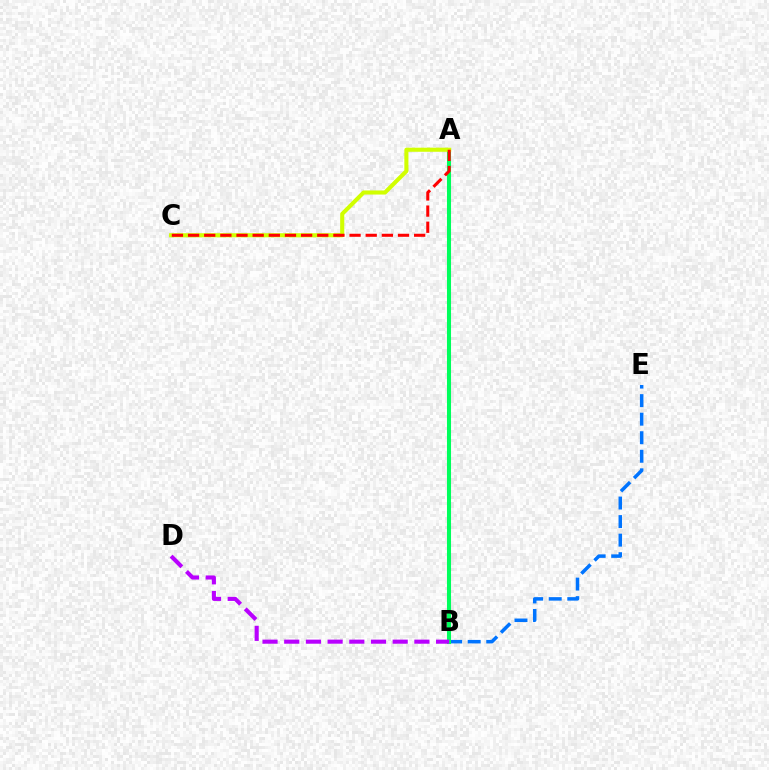{('B', 'E'): [{'color': '#0074ff', 'line_style': 'dashed', 'thickness': 2.52}], ('A', 'B'): [{'color': '#00ff5c', 'line_style': 'solid', 'thickness': 2.93}], ('A', 'C'): [{'color': '#d1ff00', 'line_style': 'solid', 'thickness': 2.95}, {'color': '#ff0000', 'line_style': 'dashed', 'thickness': 2.19}], ('B', 'D'): [{'color': '#b900ff', 'line_style': 'dashed', 'thickness': 2.95}]}